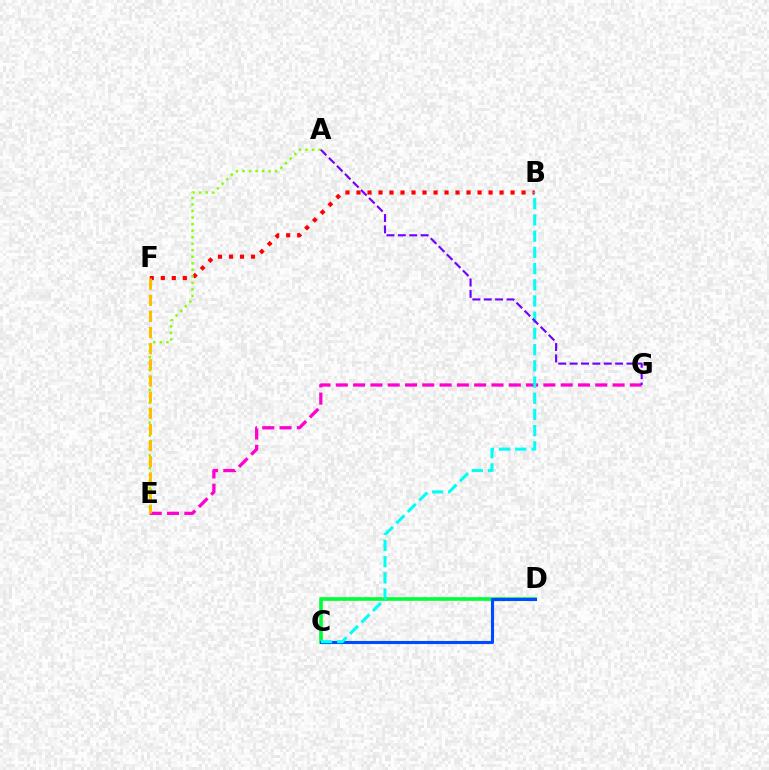{('C', 'D'): [{'color': '#00ff39', 'line_style': 'solid', 'thickness': 2.62}, {'color': '#004bff', 'line_style': 'solid', 'thickness': 2.24}], ('B', 'F'): [{'color': '#ff0000', 'line_style': 'dotted', 'thickness': 2.99}], ('A', 'E'): [{'color': '#84ff00', 'line_style': 'dotted', 'thickness': 1.78}], ('E', 'G'): [{'color': '#ff00cf', 'line_style': 'dashed', 'thickness': 2.35}], ('E', 'F'): [{'color': '#ffbd00', 'line_style': 'dashed', 'thickness': 2.19}], ('B', 'C'): [{'color': '#00fff6', 'line_style': 'dashed', 'thickness': 2.2}], ('A', 'G'): [{'color': '#7200ff', 'line_style': 'dashed', 'thickness': 1.54}]}